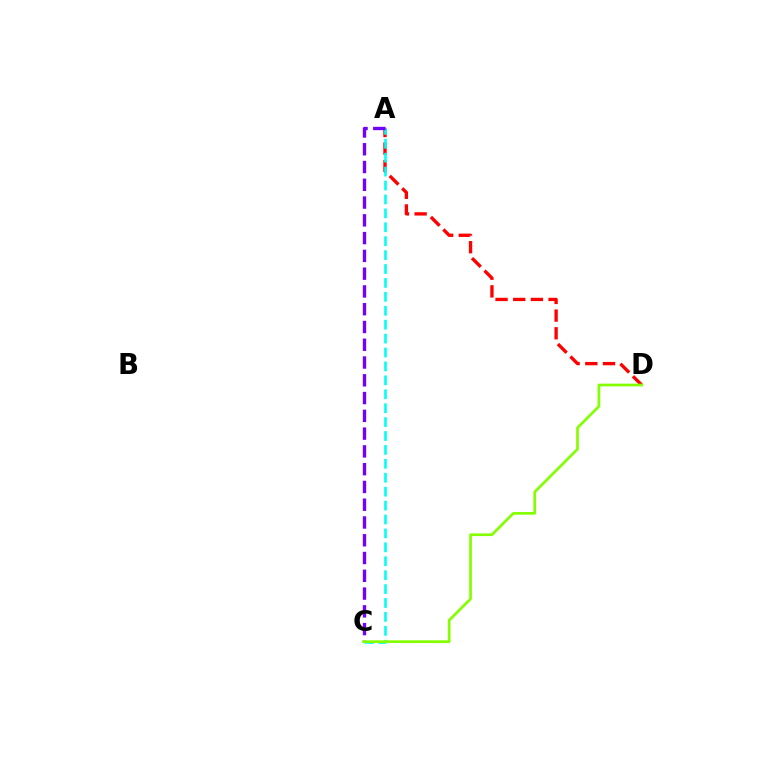{('A', 'D'): [{'color': '#ff0000', 'line_style': 'dashed', 'thickness': 2.4}], ('A', 'C'): [{'color': '#00fff6', 'line_style': 'dashed', 'thickness': 1.89}, {'color': '#7200ff', 'line_style': 'dashed', 'thickness': 2.41}], ('C', 'D'): [{'color': '#84ff00', 'line_style': 'solid', 'thickness': 1.95}]}